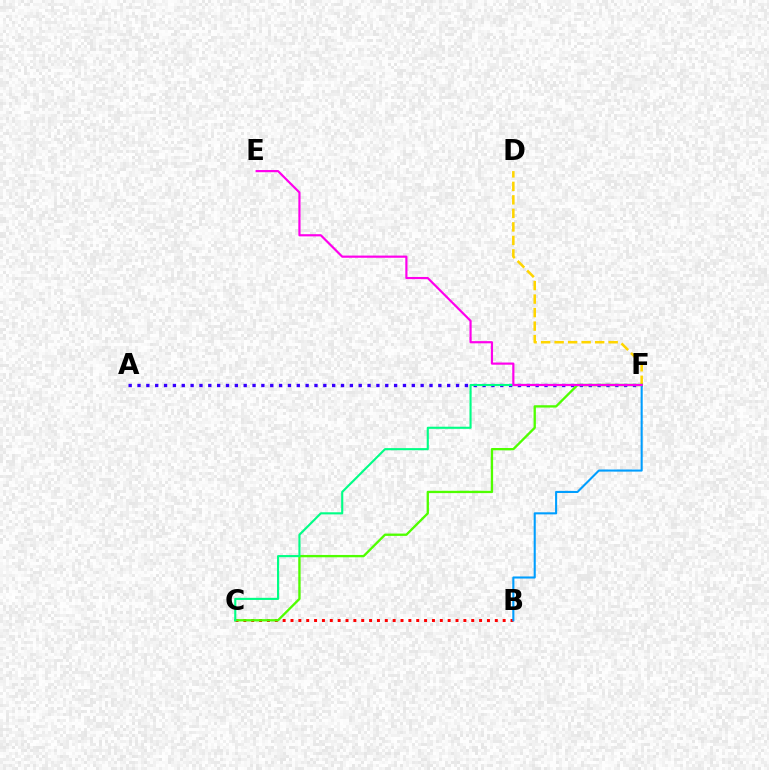{('B', 'C'): [{'color': '#ff0000', 'line_style': 'dotted', 'thickness': 2.13}], ('D', 'F'): [{'color': '#ffd500', 'line_style': 'dashed', 'thickness': 1.84}], ('A', 'F'): [{'color': '#3700ff', 'line_style': 'dotted', 'thickness': 2.4}], ('B', 'F'): [{'color': '#009eff', 'line_style': 'solid', 'thickness': 1.5}], ('C', 'F'): [{'color': '#4fff00', 'line_style': 'solid', 'thickness': 1.68}, {'color': '#00ff86', 'line_style': 'solid', 'thickness': 1.53}], ('E', 'F'): [{'color': '#ff00ed', 'line_style': 'solid', 'thickness': 1.57}]}